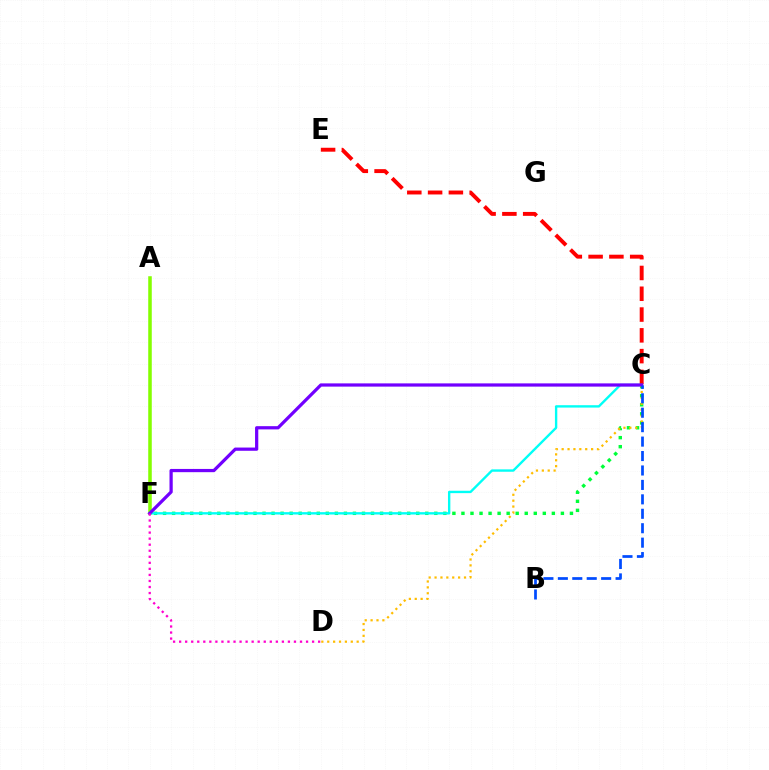{('A', 'F'): [{'color': '#84ff00', 'line_style': 'solid', 'thickness': 2.55}], ('C', 'E'): [{'color': '#ff0000', 'line_style': 'dashed', 'thickness': 2.82}], ('C', 'F'): [{'color': '#00ff39', 'line_style': 'dotted', 'thickness': 2.46}, {'color': '#00fff6', 'line_style': 'solid', 'thickness': 1.71}, {'color': '#7200ff', 'line_style': 'solid', 'thickness': 2.33}], ('C', 'D'): [{'color': '#ffbd00', 'line_style': 'dotted', 'thickness': 1.6}], ('D', 'F'): [{'color': '#ff00cf', 'line_style': 'dotted', 'thickness': 1.64}], ('B', 'C'): [{'color': '#004bff', 'line_style': 'dashed', 'thickness': 1.96}]}